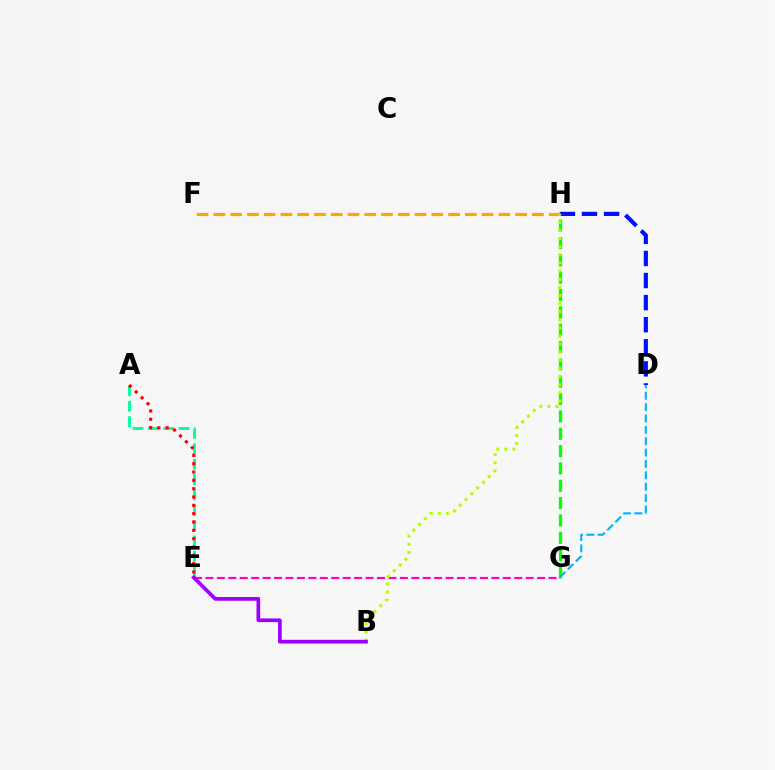{('G', 'H'): [{'color': '#08ff00', 'line_style': 'dashed', 'thickness': 2.36}], ('D', 'H'): [{'color': '#0010ff', 'line_style': 'dashed', 'thickness': 3.0}], ('F', 'H'): [{'color': '#ffa500', 'line_style': 'dashed', 'thickness': 2.28}], ('D', 'G'): [{'color': '#00b5ff', 'line_style': 'dashed', 'thickness': 1.54}], ('A', 'E'): [{'color': '#00ff9d', 'line_style': 'dashed', 'thickness': 2.09}, {'color': '#ff0000', 'line_style': 'dotted', 'thickness': 2.26}], ('E', 'G'): [{'color': '#ff00bd', 'line_style': 'dashed', 'thickness': 1.55}], ('B', 'H'): [{'color': '#b3ff00', 'line_style': 'dotted', 'thickness': 2.21}], ('B', 'E'): [{'color': '#9b00ff', 'line_style': 'solid', 'thickness': 2.66}]}